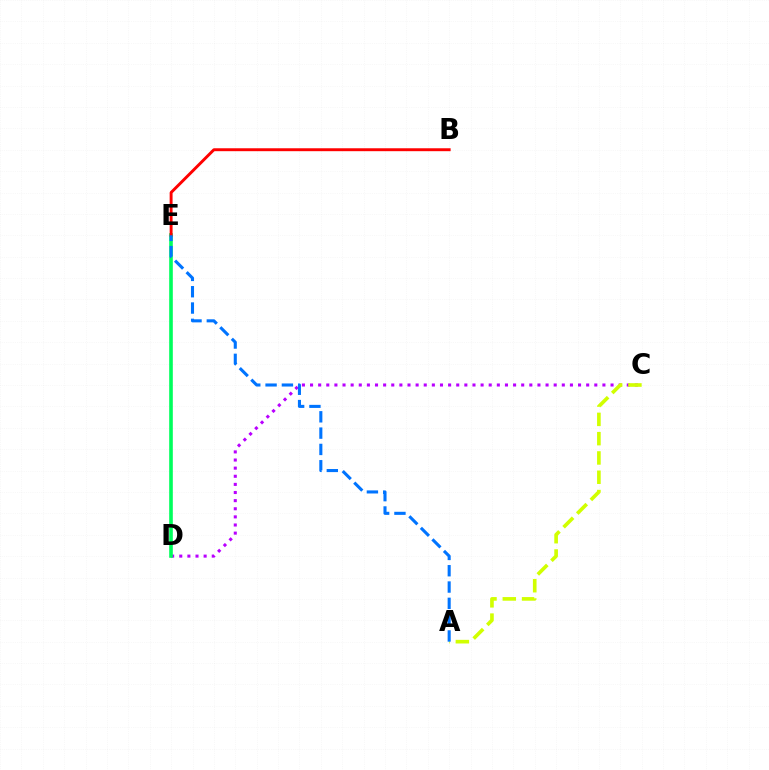{('C', 'D'): [{'color': '#b900ff', 'line_style': 'dotted', 'thickness': 2.21}], ('D', 'E'): [{'color': '#00ff5c', 'line_style': 'solid', 'thickness': 2.61}], ('A', 'C'): [{'color': '#d1ff00', 'line_style': 'dashed', 'thickness': 2.62}], ('B', 'E'): [{'color': '#ff0000', 'line_style': 'solid', 'thickness': 2.1}], ('A', 'E'): [{'color': '#0074ff', 'line_style': 'dashed', 'thickness': 2.22}]}